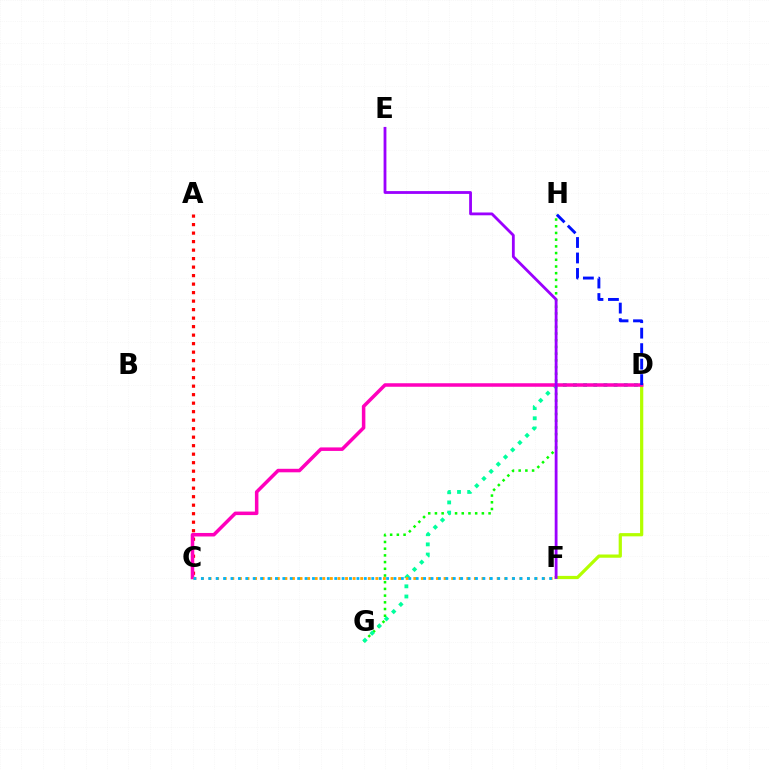{('G', 'H'): [{'color': '#08ff00', 'line_style': 'dotted', 'thickness': 1.82}], ('D', 'F'): [{'color': '#b3ff00', 'line_style': 'solid', 'thickness': 2.32}], ('D', 'G'): [{'color': '#00ff9d', 'line_style': 'dotted', 'thickness': 2.76}], ('A', 'C'): [{'color': '#ff0000', 'line_style': 'dotted', 'thickness': 2.31}], ('C', 'D'): [{'color': '#ff00bd', 'line_style': 'solid', 'thickness': 2.53}], ('E', 'F'): [{'color': '#9b00ff', 'line_style': 'solid', 'thickness': 2.02}], ('C', 'F'): [{'color': '#ffa500', 'line_style': 'dotted', 'thickness': 2.06}, {'color': '#00b5ff', 'line_style': 'dotted', 'thickness': 2.01}], ('D', 'H'): [{'color': '#0010ff', 'line_style': 'dashed', 'thickness': 2.1}]}